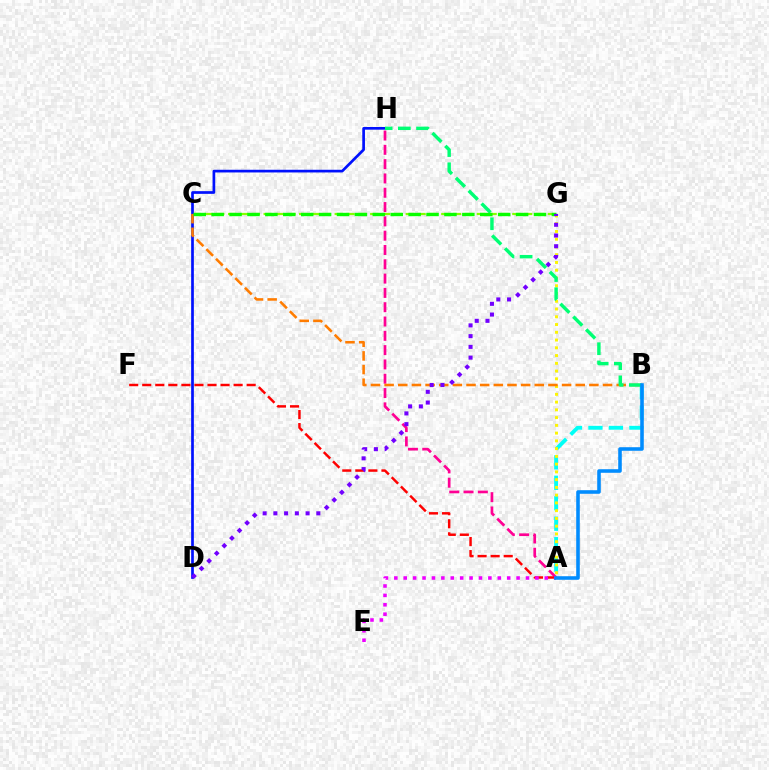{('C', 'G'): [{'color': '#84ff00', 'line_style': 'dashed', 'thickness': 1.61}, {'color': '#08ff00', 'line_style': 'dashed', 'thickness': 2.43}], ('A', 'B'): [{'color': '#00fff6', 'line_style': 'dashed', 'thickness': 2.78}, {'color': '#008cff', 'line_style': 'solid', 'thickness': 2.57}], ('A', 'H'): [{'color': '#ff0094', 'line_style': 'dashed', 'thickness': 1.94}], ('A', 'F'): [{'color': '#ff0000', 'line_style': 'dashed', 'thickness': 1.77}], ('A', 'E'): [{'color': '#ee00ff', 'line_style': 'dotted', 'thickness': 2.56}], ('D', 'H'): [{'color': '#0010ff', 'line_style': 'solid', 'thickness': 1.94}], ('A', 'G'): [{'color': '#fcf500', 'line_style': 'dotted', 'thickness': 2.11}], ('B', 'C'): [{'color': '#ff7c00', 'line_style': 'dashed', 'thickness': 1.85}], ('B', 'H'): [{'color': '#00ff74', 'line_style': 'dashed', 'thickness': 2.47}], ('D', 'G'): [{'color': '#7200ff', 'line_style': 'dotted', 'thickness': 2.92}]}